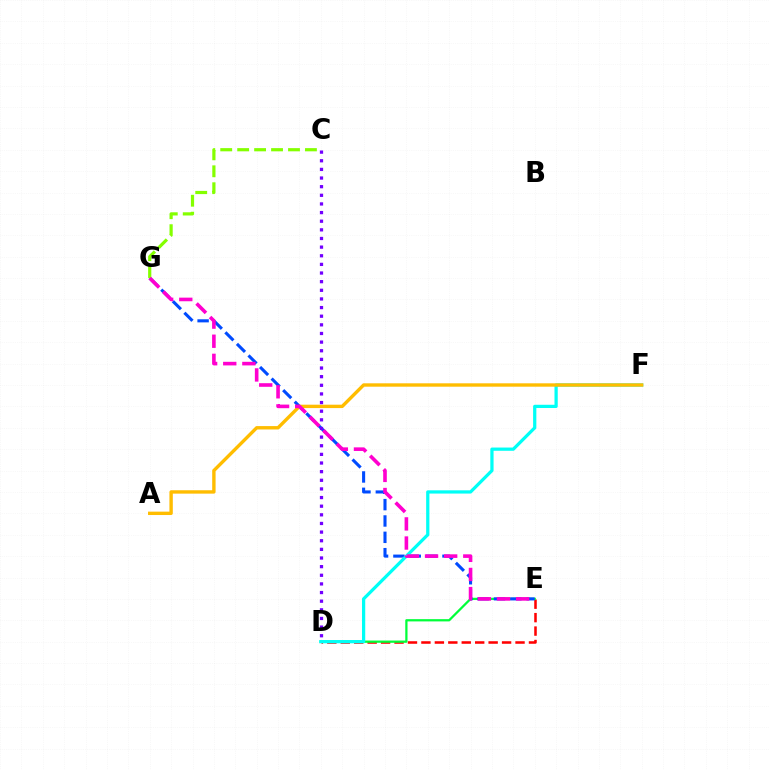{('D', 'E'): [{'color': '#ff0000', 'line_style': 'dashed', 'thickness': 1.83}, {'color': '#00ff39', 'line_style': 'solid', 'thickness': 1.62}], ('E', 'G'): [{'color': '#004bff', 'line_style': 'dashed', 'thickness': 2.22}, {'color': '#ff00cf', 'line_style': 'dashed', 'thickness': 2.6}], ('C', 'G'): [{'color': '#84ff00', 'line_style': 'dashed', 'thickness': 2.3}], ('D', 'F'): [{'color': '#00fff6', 'line_style': 'solid', 'thickness': 2.33}], ('A', 'F'): [{'color': '#ffbd00', 'line_style': 'solid', 'thickness': 2.44}], ('C', 'D'): [{'color': '#7200ff', 'line_style': 'dotted', 'thickness': 2.35}]}